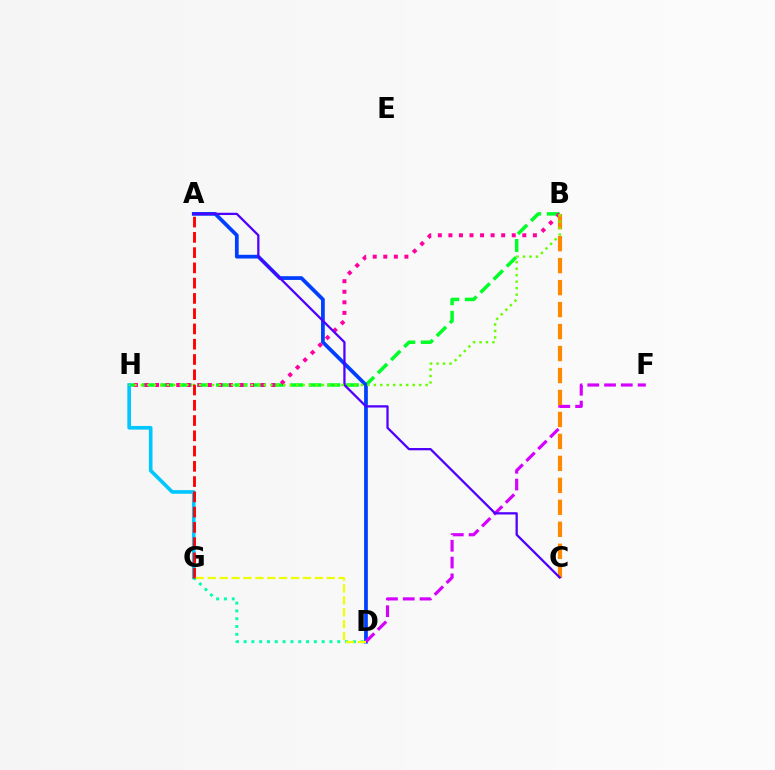{('B', 'H'): [{'color': '#00ff27', 'line_style': 'dashed', 'thickness': 2.52}, {'color': '#ff00a0', 'line_style': 'dotted', 'thickness': 2.87}, {'color': '#66ff00', 'line_style': 'dotted', 'thickness': 1.76}], ('A', 'D'): [{'color': '#003fff', 'line_style': 'solid', 'thickness': 2.69}], ('D', 'F'): [{'color': '#d600ff', 'line_style': 'dashed', 'thickness': 2.28}], ('G', 'H'): [{'color': '#00c7ff', 'line_style': 'solid', 'thickness': 2.62}], ('B', 'C'): [{'color': '#ff8800', 'line_style': 'dashed', 'thickness': 2.99}], ('A', 'C'): [{'color': '#4f00ff', 'line_style': 'solid', 'thickness': 1.64}], ('D', 'G'): [{'color': '#00ffaf', 'line_style': 'dotted', 'thickness': 2.12}, {'color': '#eeff00', 'line_style': 'dashed', 'thickness': 1.62}], ('A', 'G'): [{'color': '#ff0000', 'line_style': 'dashed', 'thickness': 2.07}]}